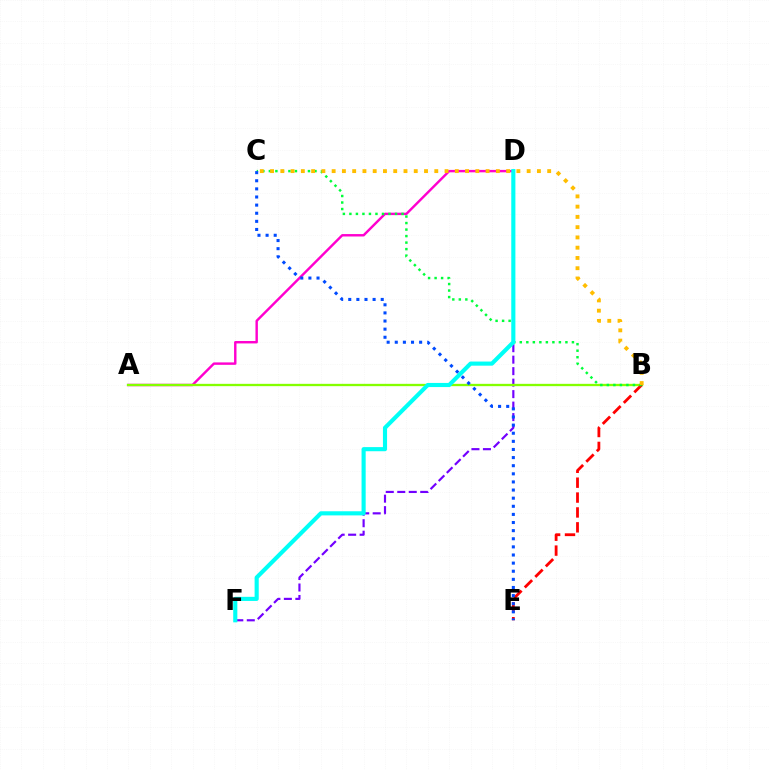{('D', 'F'): [{'color': '#7200ff', 'line_style': 'dashed', 'thickness': 1.56}, {'color': '#00fff6', 'line_style': 'solid', 'thickness': 2.97}], ('A', 'D'): [{'color': '#ff00cf', 'line_style': 'solid', 'thickness': 1.74}], ('A', 'B'): [{'color': '#84ff00', 'line_style': 'solid', 'thickness': 1.67}], ('B', 'E'): [{'color': '#ff0000', 'line_style': 'dashed', 'thickness': 2.02}], ('B', 'C'): [{'color': '#00ff39', 'line_style': 'dotted', 'thickness': 1.77}, {'color': '#ffbd00', 'line_style': 'dotted', 'thickness': 2.79}], ('C', 'E'): [{'color': '#004bff', 'line_style': 'dotted', 'thickness': 2.21}]}